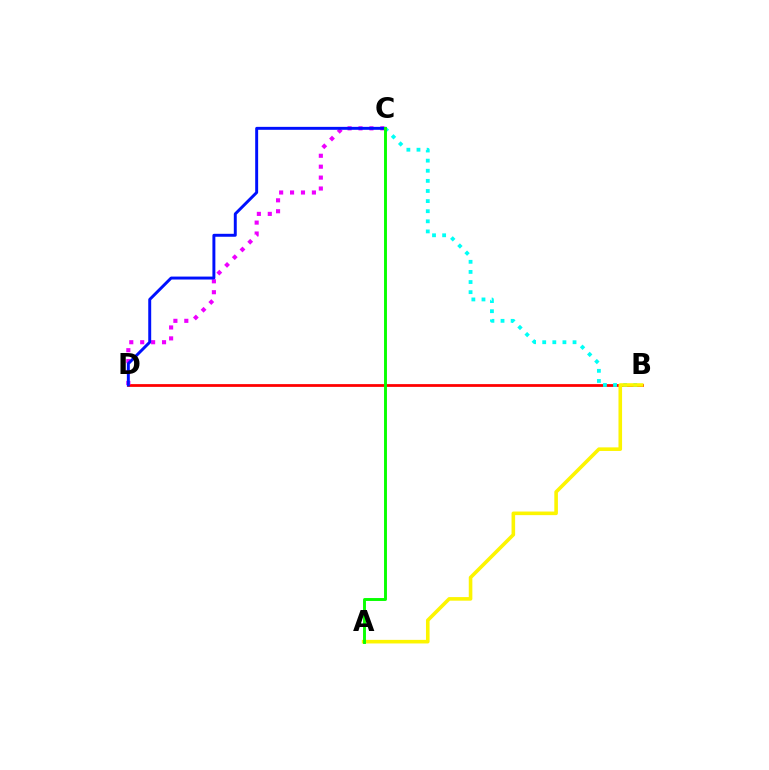{('B', 'D'): [{'color': '#ff0000', 'line_style': 'solid', 'thickness': 1.99}], ('B', 'C'): [{'color': '#00fff6', 'line_style': 'dotted', 'thickness': 2.75}], ('C', 'D'): [{'color': '#ee00ff', 'line_style': 'dotted', 'thickness': 2.97}, {'color': '#0010ff', 'line_style': 'solid', 'thickness': 2.12}], ('A', 'B'): [{'color': '#fcf500', 'line_style': 'solid', 'thickness': 2.59}], ('A', 'C'): [{'color': '#08ff00', 'line_style': 'solid', 'thickness': 2.1}]}